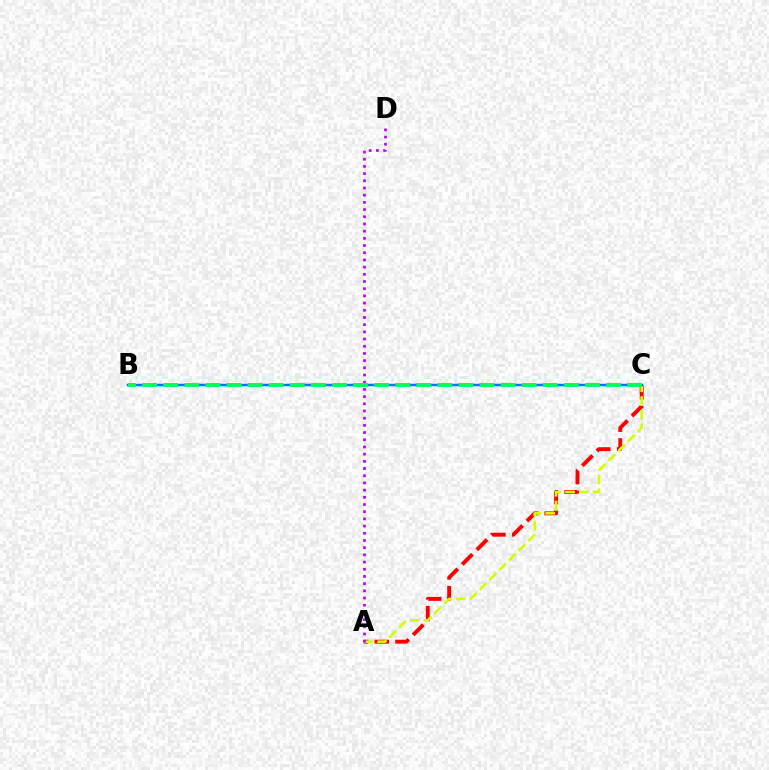{('A', 'C'): [{'color': '#ff0000', 'line_style': 'dashed', 'thickness': 2.81}, {'color': '#d1ff00', 'line_style': 'dashed', 'thickness': 1.87}], ('A', 'D'): [{'color': '#b900ff', 'line_style': 'dotted', 'thickness': 1.95}], ('B', 'C'): [{'color': '#0074ff', 'line_style': 'solid', 'thickness': 1.78}, {'color': '#00ff5c', 'line_style': 'dashed', 'thickness': 2.86}]}